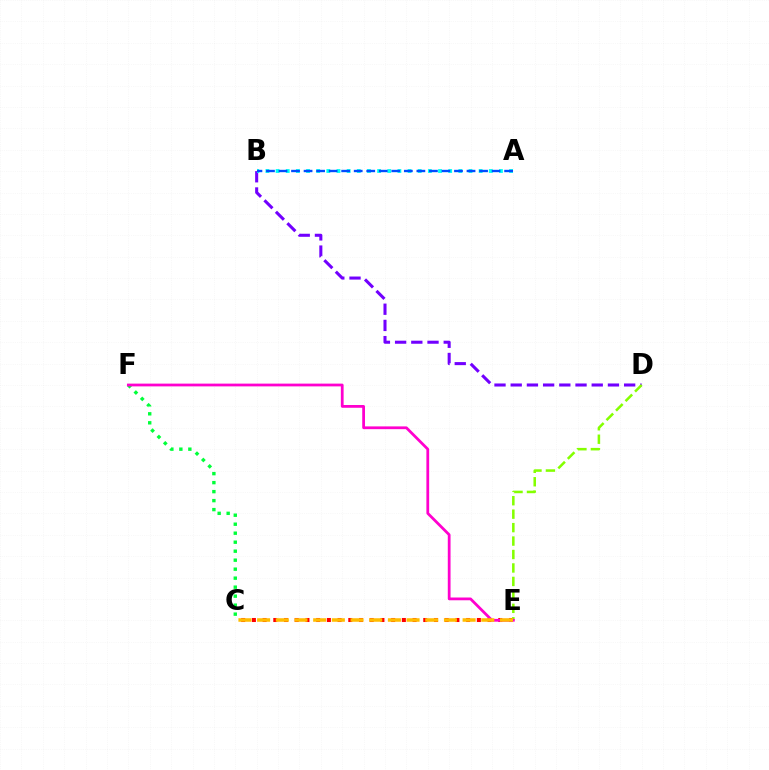{('C', 'E'): [{'color': '#ff0000', 'line_style': 'dotted', 'thickness': 2.91}, {'color': '#ffbd00', 'line_style': 'dashed', 'thickness': 2.54}], ('C', 'F'): [{'color': '#00ff39', 'line_style': 'dotted', 'thickness': 2.44}], ('B', 'D'): [{'color': '#7200ff', 'line_style': 'dashed', 'thickness': 2.2}], ('D', 'E'): [{'color': '#84ff00', 'line_style': 'dashed', 'thickness': 1.83}], ('A', 'B'): [{'color': '#00fff6', 'line_style': 'dotted', 'thickness': 2.76}, {'color': '#004bff', 'line_style': 'dashed', 'thickness': 1.7}], ('E', 'F'): [{'color': '#ff00cf', 'line_style': 'solid', 'thickness': 1.99}]}